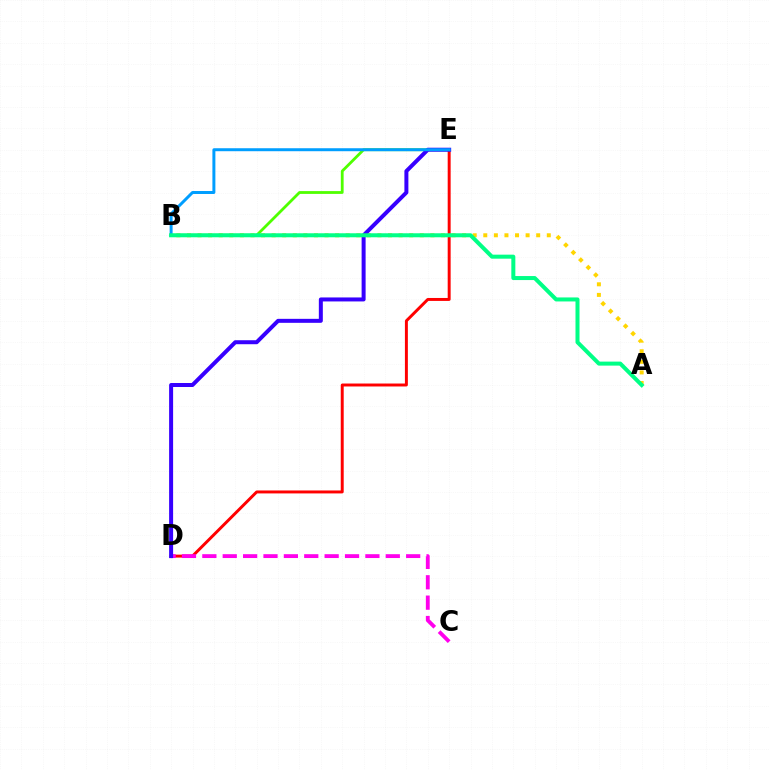{('A', 'B'): [{'color': '#ffd500', 'line_style': 'dotted', 'thickness': 2.88}, {'color': '#00ff86', 'line_style': 'solid', 'thickness': 2.89}], ('D', 'E'): [{'color': '#ff0000', 'line_style': 'solid', 'thickness': 2.13}, {'color': '#3700ff', 'line_style': 'solid', 'thickness': 2.87}], ('C', 'D'): [{'color': '#ff00ed', 'line_style': 'dashed', 'thickness': 2.77}], ('B', 'E'): [{'color': '#4fff00', 'line_style': 'solid', 'thickness': 2.01}, {'color': '#009eff', 'line_style': 'solid', 'thickness': 2.14}]}